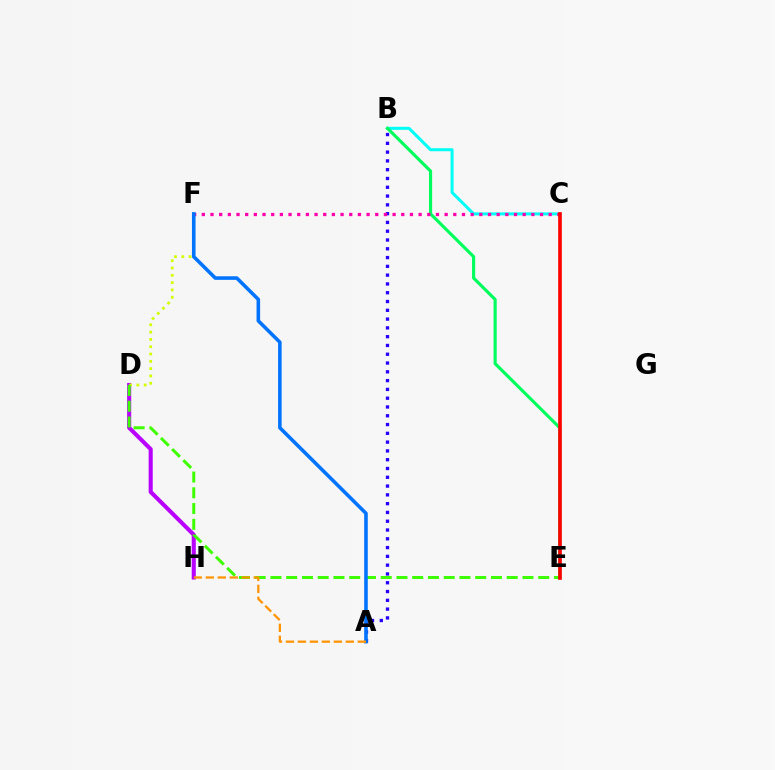{('B', 'C'): [{'color': '#00fff6', 'line_style': 'solid', 'thickness': 2.17}], ('D', 'H'): [{'color': '#b900ff', 'line_style': 'solid', 'thickness': 2.93}], ('D', 'F'): [{'color': '#d1ff00', 'line_style': 'dotted', 'thickness': 1.98}], ('B', 'E'): [{'color': '#00ff5c', 'line_style': 'solid', 'thickness': 2.26}], ('D', 'E'): [{'color': '#3dff00', 'line_style': 'dashed', 'thickness': 2.14}], ('A', 'B'): [{'color': '#2500ff', 'line_style': 'dotted', 'thickness': 2.39}], ('C', 'F'): [{'color': '#ff00ac', 'line_style': 'dotted', 'thickness': 2.36}], ('A', 'F'): [{'color': '#0074ff', 'line_style': 'solid', 'thickness': 2.57}], ('A', 'H'): [{'color': '#ff9400', 'line_style': 'dashed', 'thickness': 1.63}], ('C', 'E'): [{'color': '#ff0000', 'line_style': 'solid', 'thickness': 2.61}]}